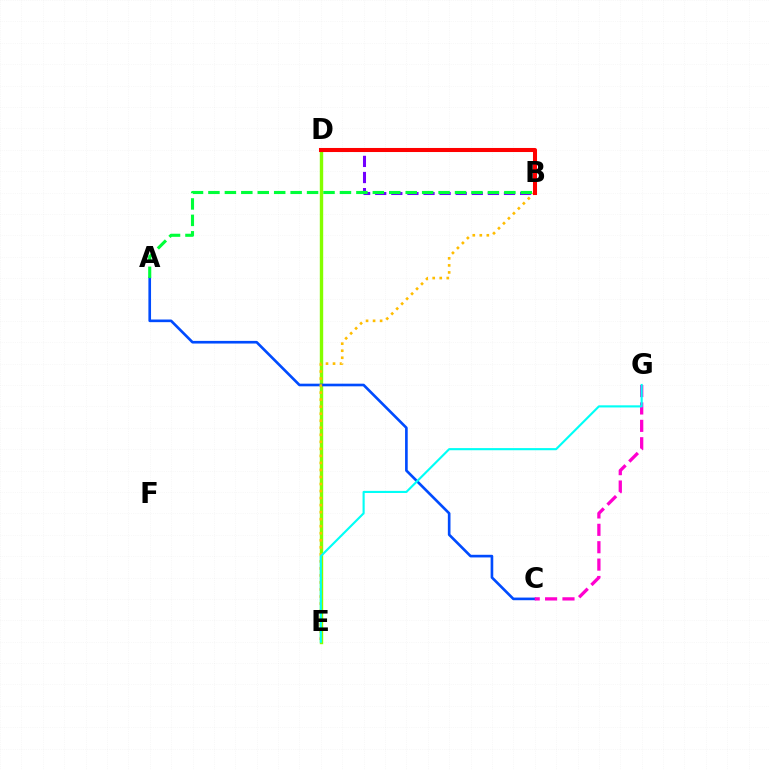{('D', 'E'): [{'color': '#84ff00', 'line_style': 'solid', 'thickness': 2.44}], ('B', 'D'): [{'color': '#7200ff', 'line_style': 'dashed', 'thickness': 2.19}, {'color': '#ff0000', 'line_style': 'solid', 'thickness': 2.92}], ('A', 'C'): [{'color': '#004bff', 'line_style': 'solid', 'thickness': 1.9}], ('B', 'E'): [{'color': '#ffbd00', 'line_style': 'dotted', 'thickness': 1.91}], ('A', 'B'): [{'color': '#00ff39', 'line_style': 'dashed', 'thickness': 2.23}], ('C', 'G'): [{'color': '#ff00cf', 'line_style': 'dashed', 'thickness': 2.36}], ('E', 'G'): [{'color': '#00fff6', 'line_style': 'solid', 'thickness': 1.53}]}